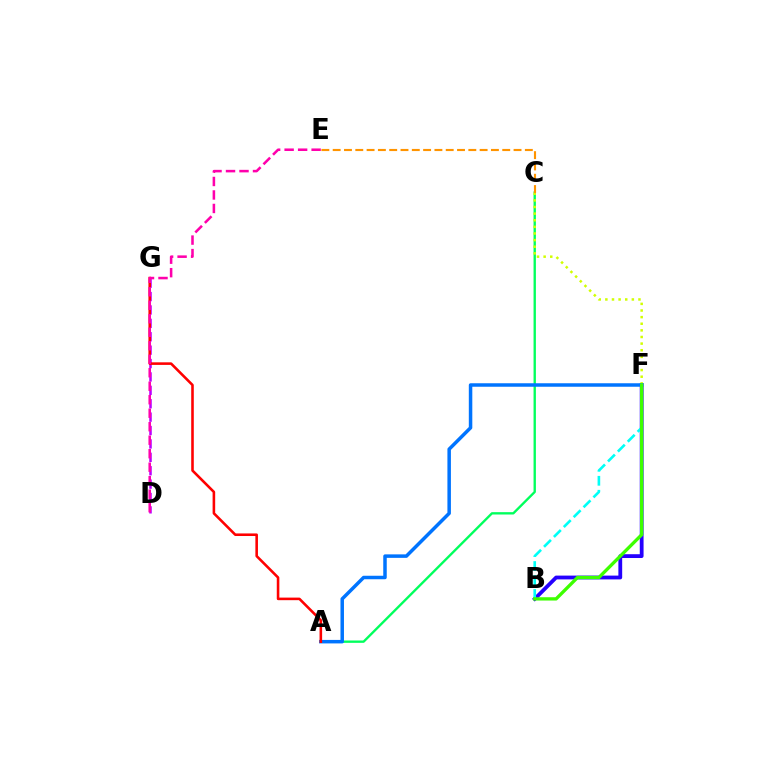{('B', 'F'): [{'color': '#2500ff', 'line_style': 'solid', 'thickness': 2.74}, {'color': '#00fff6', 'line_style': 'dashed', 'thickness': 1.9}, {'color': '#3dff00', 'line_style': 'solid', 'thickness': 2.39}], ('D', 'G'): [{'color': '#b900ff', 'line_style': 'dashed', 'thickness': 1.82}], ('A', 'C'): [{'color': '#00ff5c', 'line_style': 'solid', 'thickness': 1.69}], ('C', 'F'): [{'color': '#d1ff00', 'line_style': 'dotted', 'thickness': 1.8}], ('A', 'F'): [{'color': '#0074ff', 'line_style': 'solid', 'thickness': 2.52}], ('A', 'G'): [{'color': '#ff0000', 'line_style': 'solid', 'thickness': 1.86}], ('C', 'E'): [{'color': '#ff9400', 'line_style': 'dashed', 'thickness': 1.54}], ('D', 'E'): [{'color': '#ff00ac', 'line_style': 'dashed', 'thickness': 1.83}]}